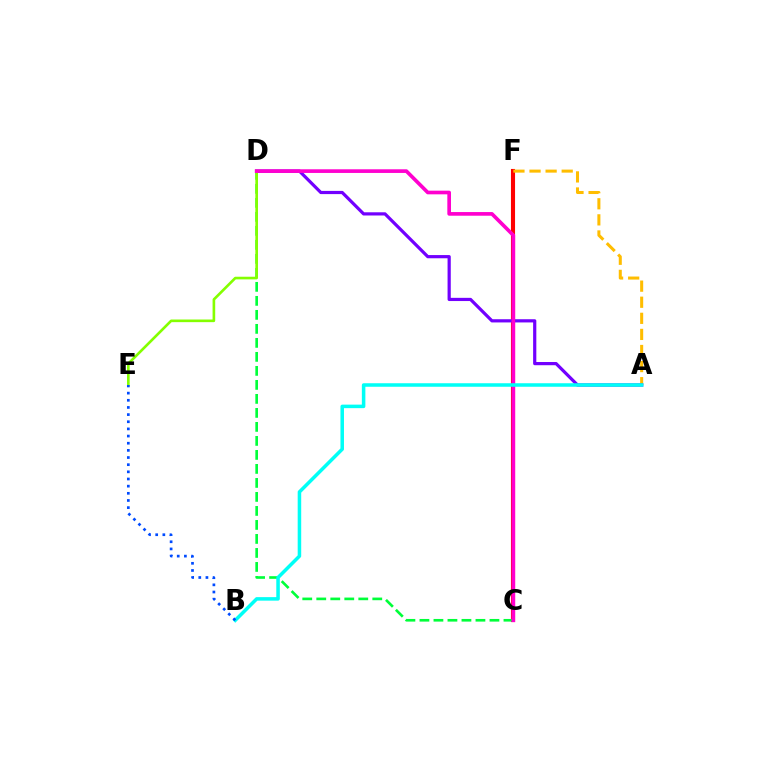{('C', 'F'): [{'color': '#ff0000', 'line_style': 'solid', 'thickness': 2.95}], ('A', 'F'): [{'color': '#ffbd00', 'line_style': 'dashed', 'thickness': 2.19}], ('A', 'D'): [{'color': '#7200ff', 'line_style': 'solid', 'thickness': 2.31}], ('C', 'D'): [{'color': '#00ff39', 'line_style': 'dashed', 'thickness': 1.9}, {'color': '#ff00cf', 'line_style': 'solid', 'thickness': 2.64}], ('D', 'E'): [{'color': '#84ff00', 'line_style': 'solid', 'thickness': 1.9}], ('A', 'B'): [{'color': '#00fff6', 'line_style': 'solid', 'thickness': 2.54}], ('B', 'E'): [{'color': '#004bff', 'line_style': 'dotted', 'thickness': 1.94}]}